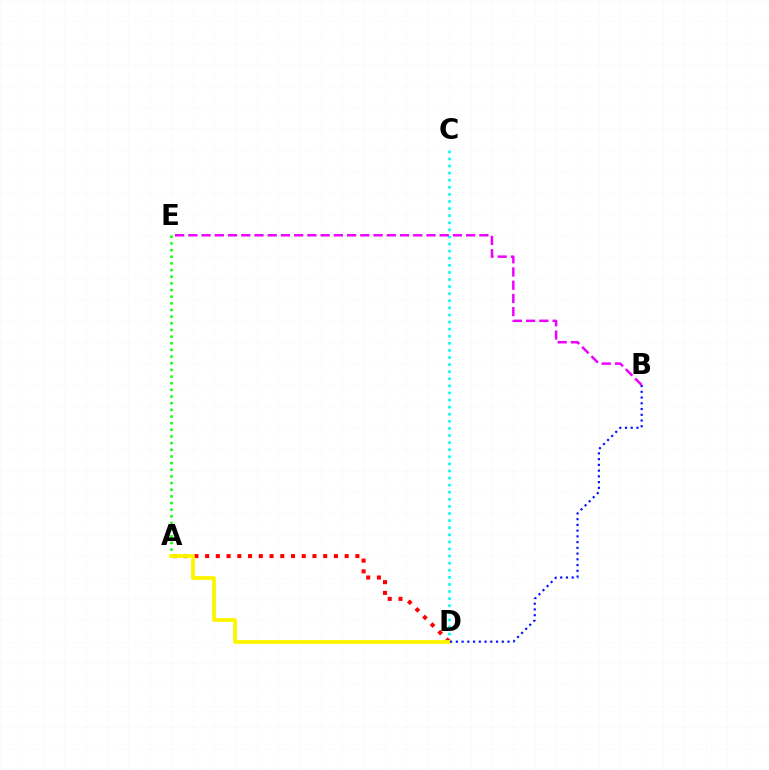{('A', 'E'): [{'color': '#08ff00', 'line_style': 'dotted', 'thickness': 1.81}], ('C', 'D'): [{'color': '#00fff6', 'line_style': 'dotted', 'thickness': 1.93}], ('A', 'D'): [{'color': '#ff0000', 'line_style': 'dotted', 'thickness': 2.92}, {'color': '#fcf500', 'line_style': 'solid', 'thickness': 2.73}], ('B', 'D'): [{'color': '#0010ff', 'line_style': 'dotted', 'thickness': 1.56}], ('B', 'E'): [{'color': '#ee00ff', 'line_style': 'dashed', 'thickness': 1.8}]}